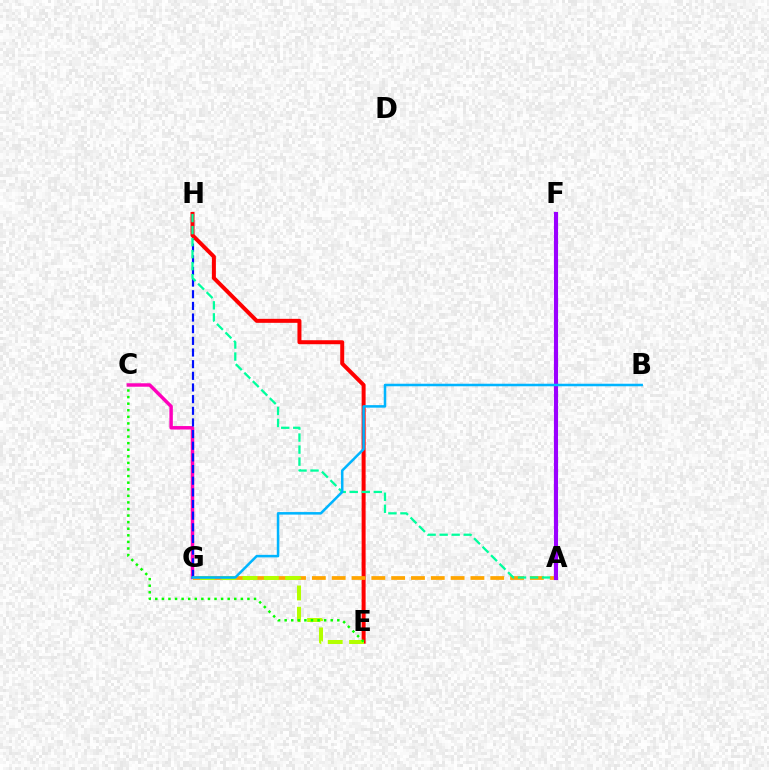{('C', 'G'): [{'color': '#ff00bd', 'line_style': 'solid', 'thickness': 2.48}], ('G', 'H'): [{'color': '#0010ff', 'line_style': 'dashed', 'thickness': 1.58}], ('E', 'H'): [{'color': '#ff0000', 'line_style': 'solid', 'thickness': 2.87}], ('A', 'G'): [{'color': '#ffa500', 'line_style': 'dashed', 'thickness': 2.69}], ('E', 'G'): [{'color': '#b3ff00', 'line_style': 'dashed', 'thickness': 2.9}], ('A', 'H'): [{'color': '#00ff9d', 'line_style': 'dashed', 'thickness': 1.63}], ('C', 'E'): [{'color': '#08ff00', 'line_style': 'dotted', 'thickness': 1.79}], ('A', 'F'): [{'color': '#9b00ff', 'line_style': 'solid', 'thickness': 2.97}], ('B', 'G'): [{'color': '#00b5ff', 'line_style': 'solid', 'thickness': 1.82}]}